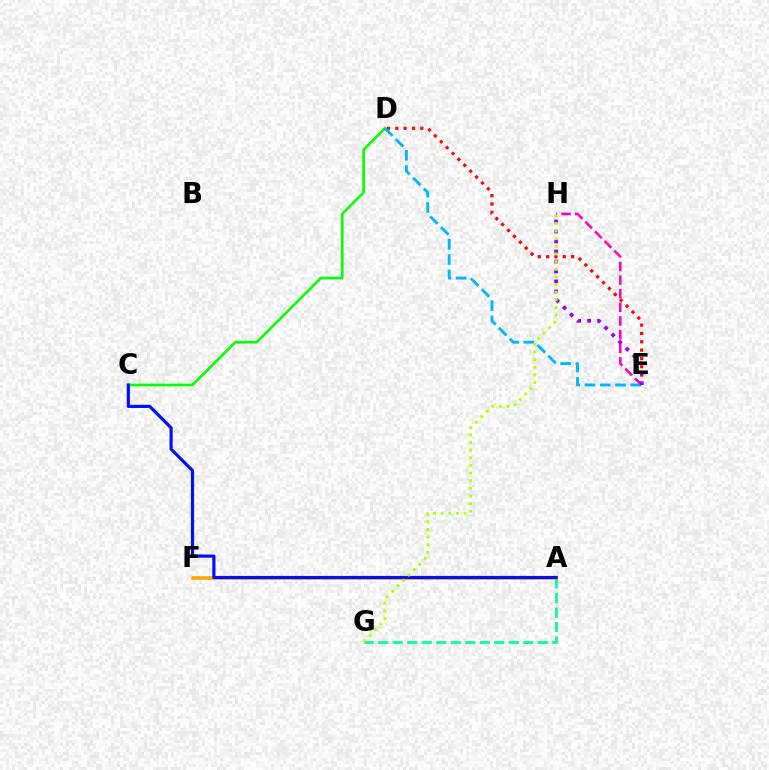{('D', 'E'): [{'color': '#ff0000', 'line_style': 'dotted', 'thickness': 2.26}, {'color': '#00b5ff', 'line_style': 'dashed', 'thickness': 2.07}], ('C', 'D'): [{'color': '#08ff00', 'line_style': 'solid', 'thickness': 1.91}], ('A', 'G'): [{'color': '#00ff9d', 'line_style': 'dashed', 'thickness': 1.97}], ('A', 'F'): [{'color': '#ffa500', 'line_style': 'solid', 'thickness': 2.6}], ('E', 'H'): [{'color': '#ff00bd', 'line_style': 'dashed', 'thickness': 1.85}, {'color': '#9b00ff', 'line_style': 'dotted', 'thickness': 2.71}], ('A', 'C'): [{'color': '#0010ff', 'line_style': 'solid', 'thickness': 2.29}], ('G', 'H'): [{'color': '#b3ff00', 'line_style': 'dotted', 'thickness': 2.07}]}